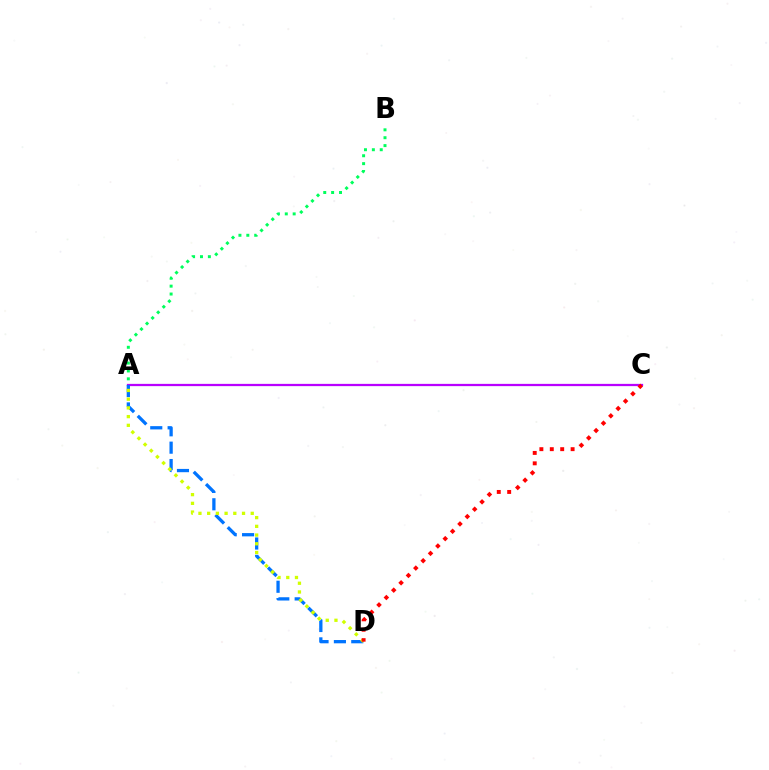{('A', 'C'): [{'color': '#b900ff', 'line_style': 'solid', 'thickness': 1.63}], ('A', 'B'): [{'color': '#00ff5c', 'line_style': 'dotted', 'thickness': 2.14}], ('A', 'D'): [{'color': '#0074ff', 'line_style': 'dashed', 'thickness': 2.36}, {'color': '#d1ff00', 'line_style': 'dotted', 'thickness': 2.37}], ('C', 'D'): [{'color': '#ff0000', 'line_style': 'dotted', 'thickness': 2.83}]}